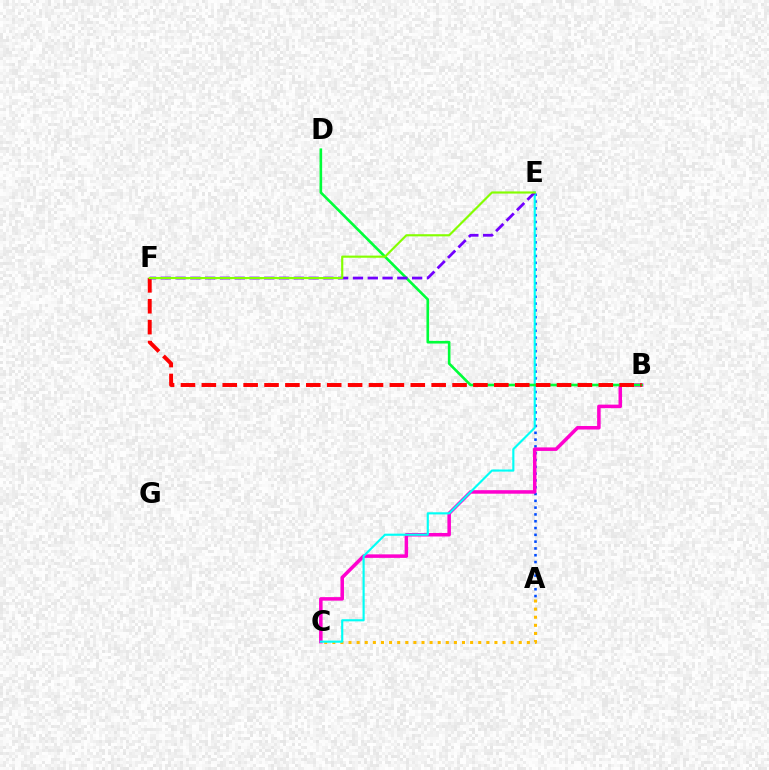{('A', 'E'): [{'color': '#004bff', 'line_style': 'dotted', 'thickness': 1.85}], ('A', 'C'): [{'color': '#ffbd00', 'line_style': 'dotted', 'thickness': 2.2}], ('B', 'C'): [{'color': '#ff00cf', 'line_style': 'solid', 'thickness': 2.53}], ('C', 'E'): [{'color': '#00fff6', 'line_style': 'solid', 'thickness': 1.54}], ('B', 'D'): [{'color': '#00ff39', 'line_style': 'solid', 'thickness': 1.89}], ('B', 'F'): [{'color': '#ff0000', 'line_style': 'dashed', 'thickness': 2.84}], ('E', 'F'): [{'color': '#7200ff', 'line_style': 'dashed', 'thickness': 2.01}, {'color': '#84ff00', 'line_style': 'solid', 'thickness': 1.55}]}